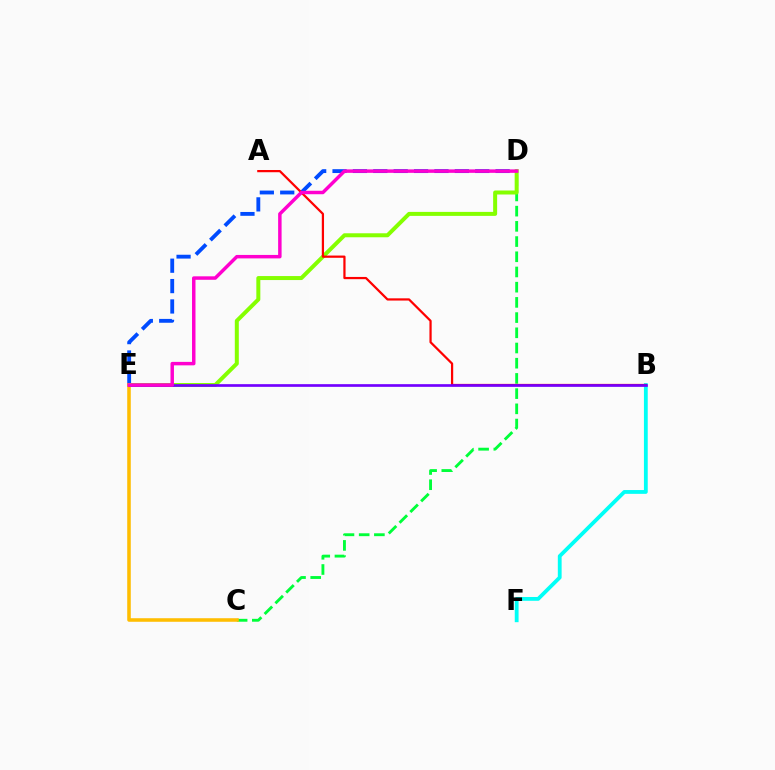{('C', 'D'): [{'color': '#00ff39', 'line_style': 'dashed', 'thickness': 2.07}], ('B', 'F'): [{'color': '#00fff6', 'line_style': 'solid', 'thickness': 2.74}], ('D', 'E'): [{'color': '#004bff', 'line_style': 'dashed', 'thickness': 2.77}, {'color': '#84ff00', 'line_style': 'solid', 'thickness': 2.87}, {'color': '#ff00cf', 'line_style': 'solid', 'thickness': 2.49}], ('C', 'E'): [{'color': '#ffbd00', 'line_style': 'solid', 'thickness': 2.55}], ('A', 'B'): [{'color': '#ff0000', 'line_style': 'solid', 'thickness': 1.61}], ('B', 'E'): [{'color': '#7200ff', 'line_style': 'solid', 'thickness': 1.94}]}